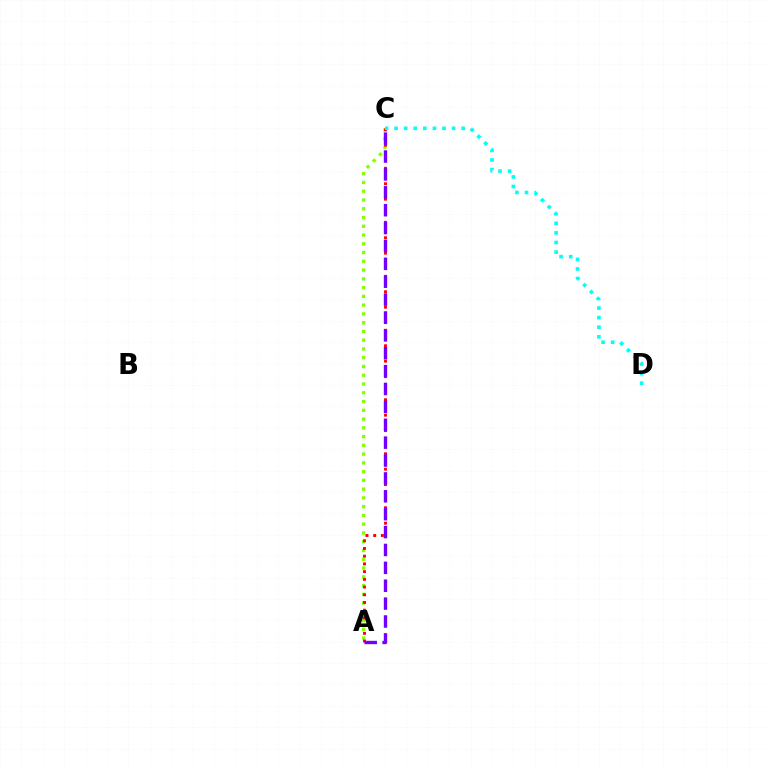{('A', 'C'): [{'color': '#84ff00', 'line_style': 'dotted', 'thickness': 2.38}, {'color': '#ff0000', 'line_style': 'dotted', 'thickness': 2.1}, {'color': '#7200ff', 'line_style': 'dashed', 'thickness': 2.43}], ('C', 'D'): [{'color': '#00fff6', 'line_style': 'dotted', 'thickness': 2.6}]}